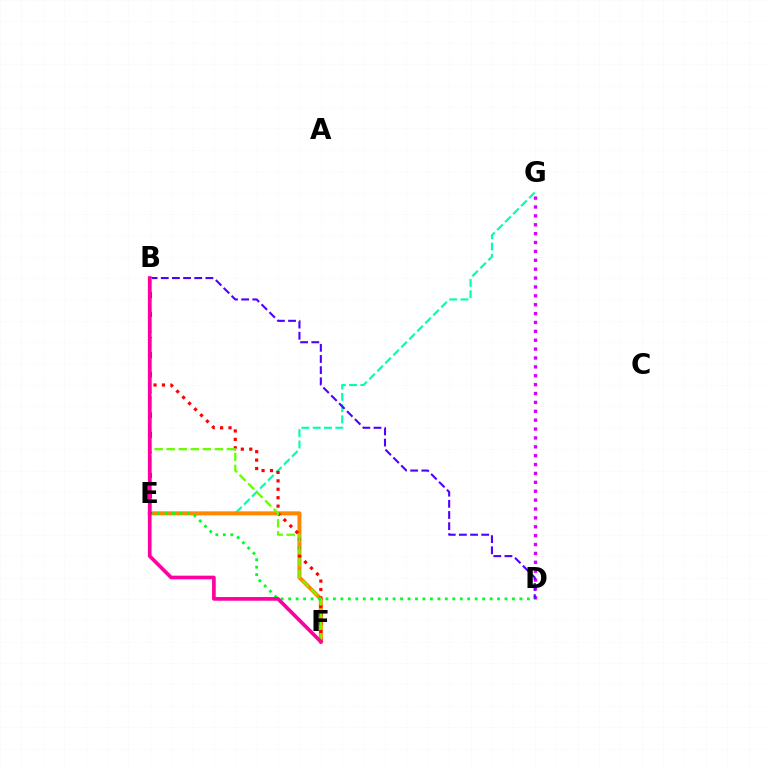{('D', 'G'): [{'color': '#d600ff', 'line_style': 'dotted', 'thickness': 2.41}], ('E', 'G'): [{'color': '#00ffaf', 'line_style': 'dashed', 'thickness': 1.54}], ('E', 'F'): [{'color': '#ff8800', 'line_style': 'solid', 'thickness': 2.89}], ('B', 'F'): [{'color': '#ff0000', 'line_style': 'dotted', 'thickness': 2.29}, {'color': '#66ff00', 'line_style': 'dashed', 'thickness': 1.63}, {'color': '#ff00a0', 'line_style': 'solid', 'thickness': 2.65}], ('B', 'E'): [{'color': '#00c7ff', 'line_style': 'dotted', 'thickness': 1.61}, {'color': '#003fff', 'line_style': 'dashed', 'thickness': 2.05}, {'color': '#eeff00', 'line_style': 'dashed', 'thickness': 2.72}], ('B', 'D'): [{'color': '#4f00ff', 'line_style': 'dashed', 'thickness': 1.52}], ('D', 'E'): [{'color': '#00ff27', 'line_style': 'dotted', 'thickness': 2.03}]}